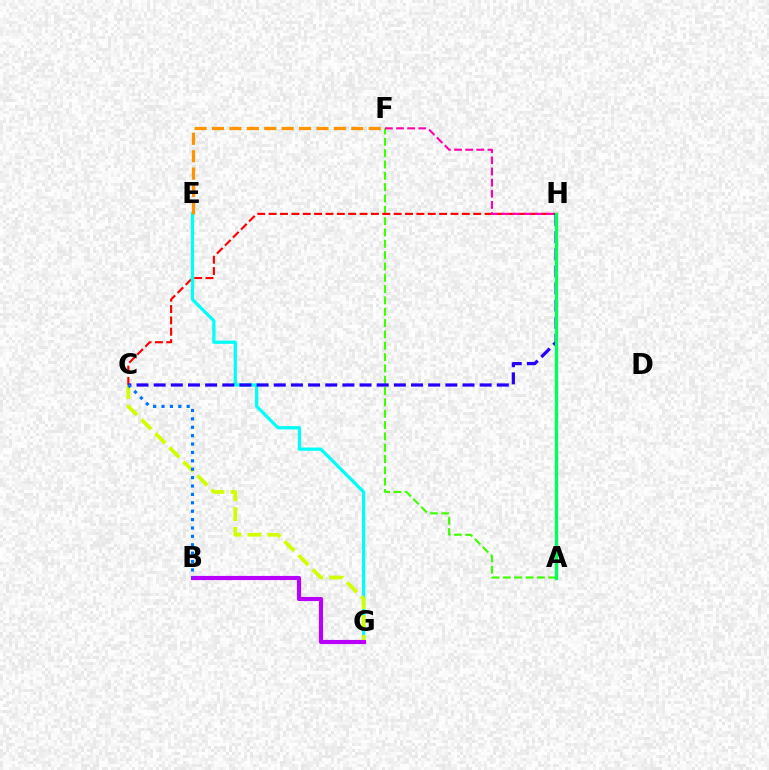{('A', 'F'): [{'color': '#3dff00', 'line_style': 'dashed', 'thickness': 1.54}], ('C', 'H'): [{'color': '#ff0000', 'line_style': 'dashed', 'thickness': 1.54}, {'color': '#2500ff', 'line_style': 'dashed', 'thickness': 2.33}], ('E', 'G'): [{'color': '#00fff6', 'line_style': 'solid', 'thickness': 2.34}], ('C', 'G'): [{'color': '#d1ff00', 'line_style': 'dashed', 'thickness': 2.7}], ('B', 'G'): [{'color': '#b900ff', 'line_style': 'solid', 'thickness': 2.98}], ('B', 'C'): [{'color': '#0074ff', 'line_style': 'dotted', 'thickness': 2.28}], ('E', 'F'): [{'color': '#ff9400', 'line_style': 'dashed', 'thickness': 2.36}], ('A', 'H'): [{'color': '#00ff5c', 'line_style': 'solid', 'thickness': 2.4}], ('F', 'H'): [{'color': '#ff00ac', 'line_style': 'dashed', 'thickness': 1.51}]}